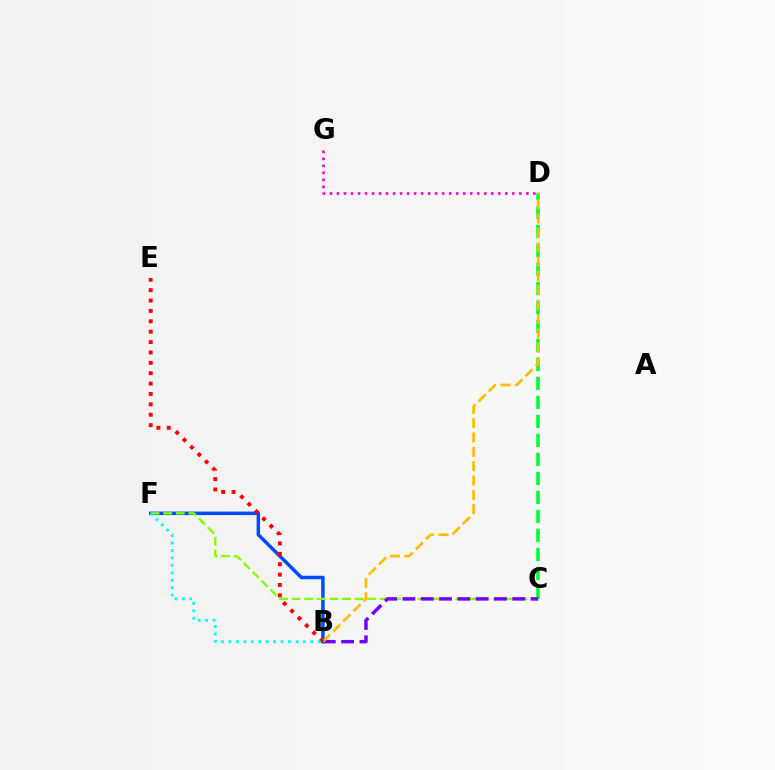{('B', 'F'): [{'color': '#004bff', 'line_style': 'solid', 'thickness': 2.51}, {'color': '#00fff6', 'line_style': 'dotted', 'thickness': 2.02}], ('C', 'D'): [{'color': '#00ff39', 'line_style': 'dashed', 'thickness': 2.58}], ('D', 'G'): [{'color': '#ff00cf', 'line_style': 'dotted', 'thickness': 1.91}], ('C', 'F'): [{'color': '#84ff00', 'line_style': 'dashed', 'thickness': 1.71}], ('B', 'C'): [{'color': '#7200ff', 'line_style': 'dashed', 'thickness': 2.49}], ('B', 'D'): [{'color': '#ffbd00', 'line_style': 'dashed', 'thickness': 1.95}], ('B', 'E'): [{'color': '#ff0000', 'line_style': 'dotted', 'thickness': 2.82}]}